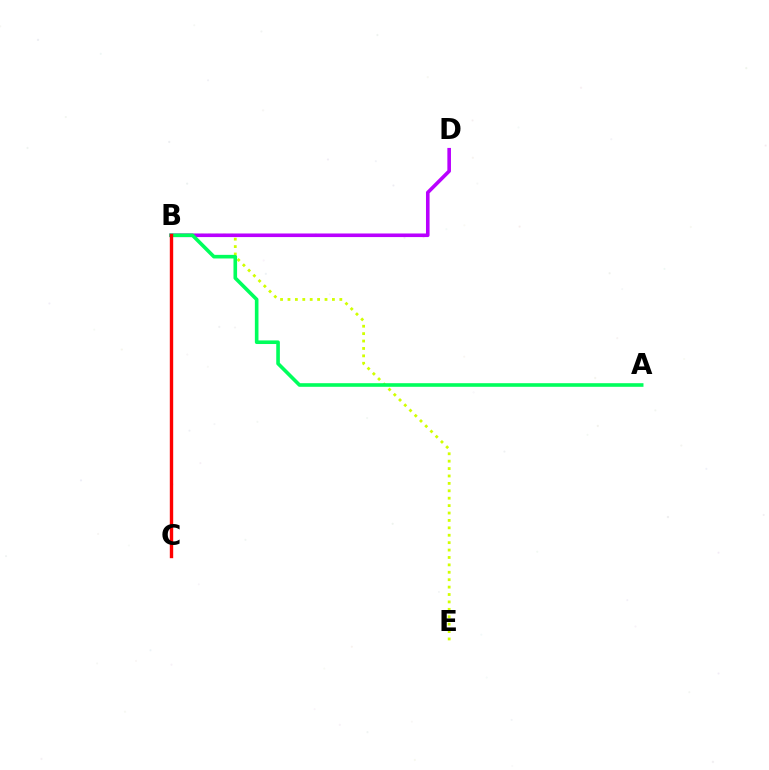{('B', 'E'): [{'color': '#d1ff00', 'line_style': 'dotted', 'thickness': 2.01}], ('B', 'D'): [{'color': '#b900ff', 'line_style': 'solid', 'thickness': 2.59}], ('B', 'C'): [{'color': '#0074ff', 'line_style': 'dashed', 'thickness': 2.05}, {'color': '#ff0000', 'line_style': 'solid', 'thickness': 2.43}], ('A', 'B'): [{'color': '#00ff5c', 'line_style': 'solid', 'thickness': 2.6}]}